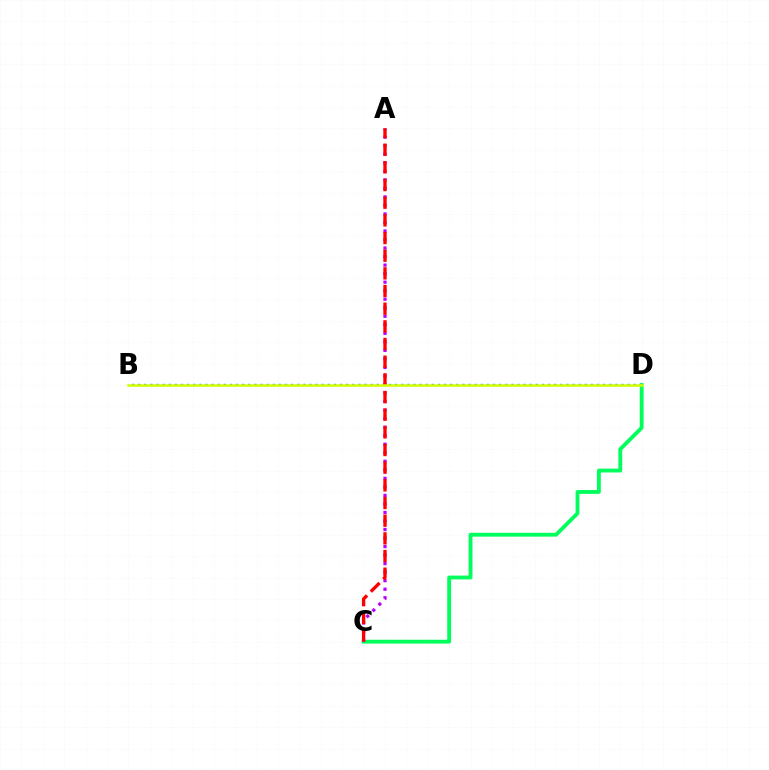{('B', 'D'): [{'color': '#0074ff', 'line_style': 'dotted', 'thickness': 1.66}, {'color': '#d1ff00', 'line_style': 'solid', 'thickness': 1.81}], ('C', 'D'): [{'color': '#00ff5c', 'line_style': 'solid', 'thickness': 2.76}], ('A', 'C'): [{'color': '#b900ff', 'line_style': 'dotted', 'thickness': 2.32}, {'color': '#ff0000', 'line_style': 'dashed', 'thickness': 2.4}]}